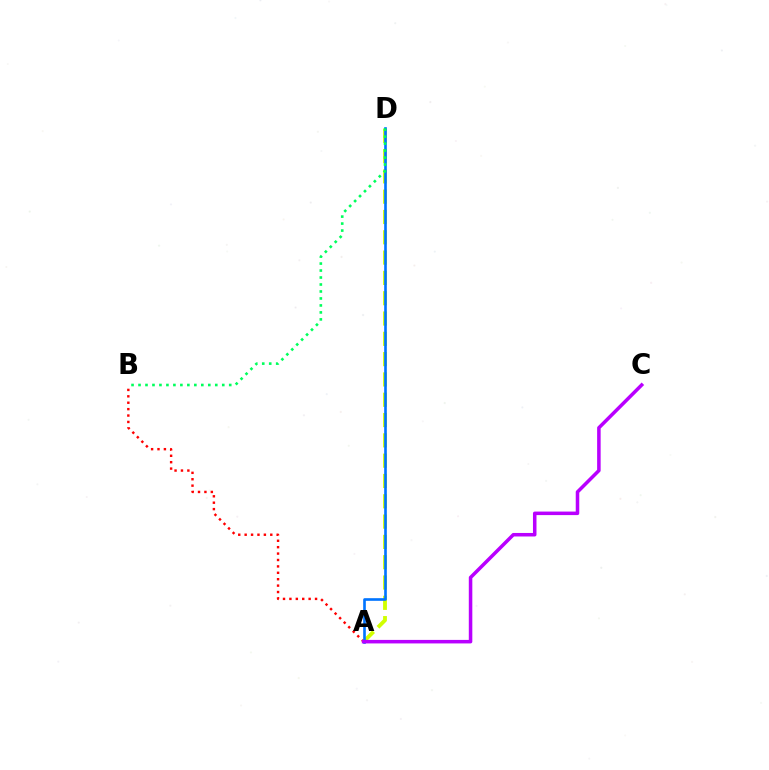{('A', 'D'): [{'color': '#d1ff00', 'line_style': 'dashed', 'thickness': 2.76}, {'color': '#0074ff', 'line_style': 'solid', 'thickness': 1.9}], ('A', 'B'): [{'color': '#ff0000', 'line_style': 'dotted', 'thickness': 1.74}], ('B', 'D'): [{'color': '#00ff5c', 'line_style': 'dotted', 'thickness': 1.9}], ('A', 'C'): [{'color': '#b900ff', 'line_style': 'solid', 'thickness': 2.54}]}